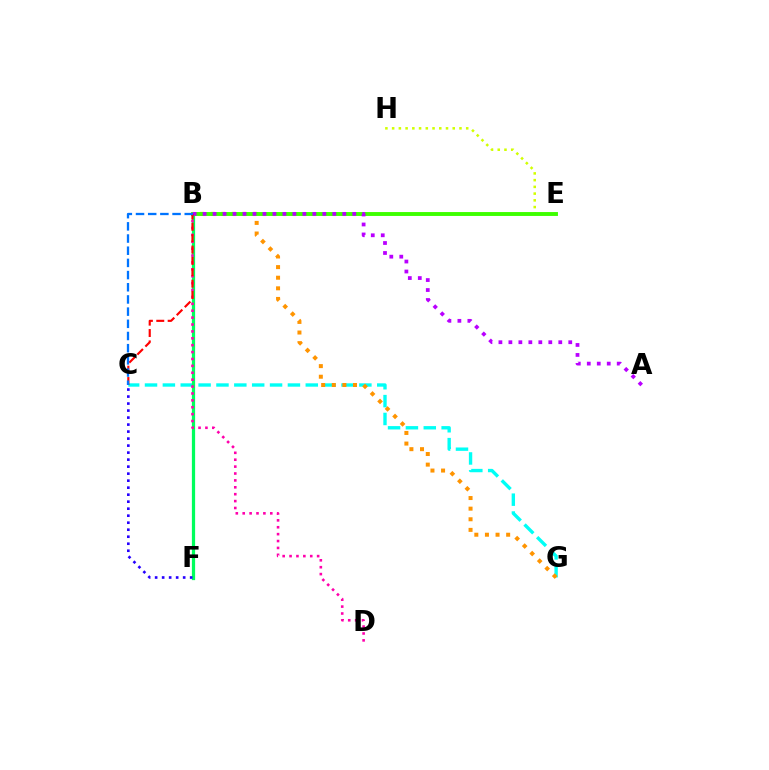{('C', 'G'): [{'color': '#00fff6', 'line_style': 'dashed', 'thickness': 2.43}], ('B', 'F'): [{'color': '#00ff5c', 'line_style': 'solid', 'thickness': 2.34}], ('B', 'G'): [{'color': '#ff9400', 'line_style': 'dotted', 'thickness': 2.88}], ('E', 'H'): [{'color': '#d1ff00', 'line_style': 'dotted', 'thickness': 1.83}], ('B', 'D'): [{'color': '#ff00ac', 'line_style': 'dotted', 'thickness': 1.87}], ('B', 'E'): [{'color': '#3dff00', 'line_style': 'solid', 'thickness': 2.8}], ('A', 'B'): [{'color': '#b900ff', 'line_style': 'dotted', 'thickness': 2.71}], ('B', 'C'): [{'color': '#ff0000', 'line_style': 'dashed', 'thickness': 1.54}, {'color': '#0074ff', 'line_style': 'dashed', 'thickness': 1.66}], ('C', 'F'): [{'color': '#2500ff', 'line_style': 'dotted', 'thickness': 1.9}]}